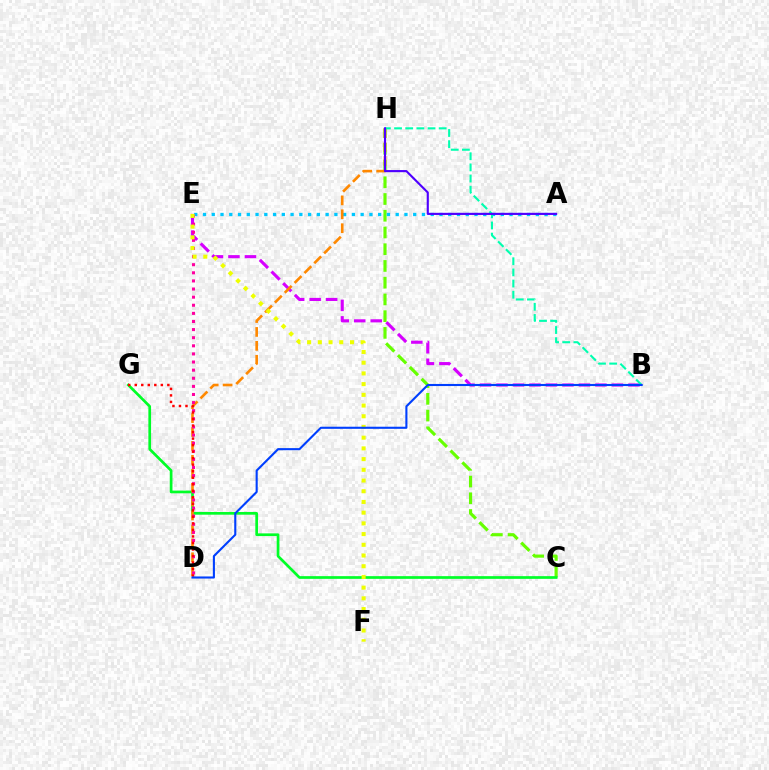{('B', 'E'): [{'color': '#d600ff', 'line_style': 'dashed', 'thickness': 2.24}], ('C', 'H'): [{'color': '#66ff00', 'line_style': 'dashed', 'thickness': 2.27}], ('C', 'G'): [{'color': '#00ff27', 'line_style': 'solid', 'thickness': 1.95}], ('A', 'E'): [{'color': '#00c7ff', 'line_style': 'dotted', 'thickness': 2.38}], ('D', 'H'): [{'color': '#ff8800', 'line_style': 'dashed', 'thickness': 1.89}], ('B', 'H'): [{'color': '#00ffaf', 'line_style': 'dashed', 'thickness': 1.52}], ('A', 'H'): [{'color': '#4f00ff', 'line_style': 'solid', 'thickness': 1.54}], ('D', 'E'): [{'color': '#ff00a0', 'line_style': 'dotted', 'thickness': 2.2}], ('E', 'F'): [{'color': '#eeff00', 'line_style': 'dotted', 'thickness': 2.91}], ('D', 'G'): [{'color': '#ff0000', 'line_style': 'dotted', 'thickness': 1.77}], ('B', 'D'): [{'color': '#003fff', 'line_style': 'solid', 'thickness': 1.51}]}